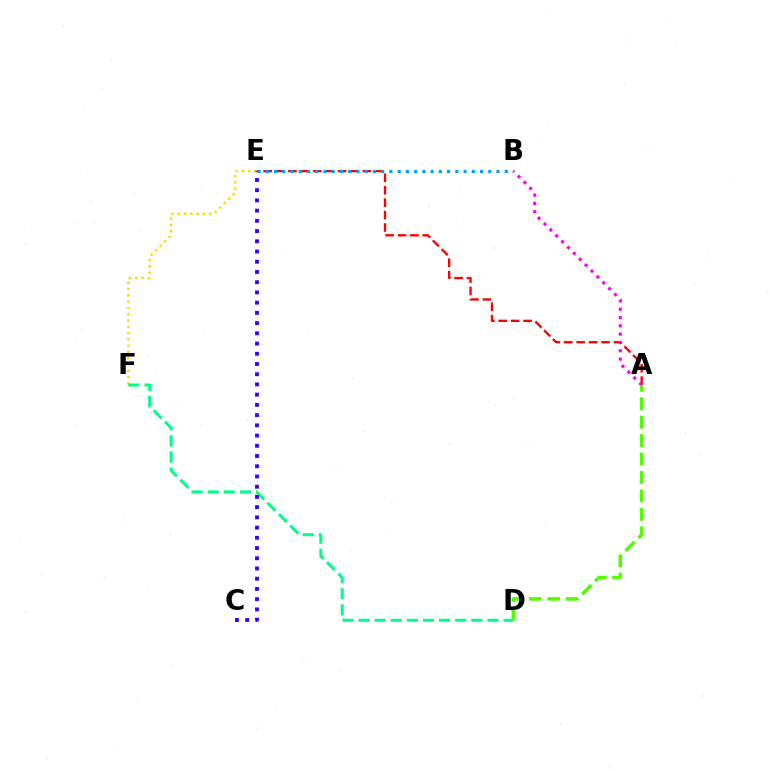{('E', 'F'): [{'color': '#ffd500', 'line_style': 'dotted', 'thickness': 1.71}], ('A', 'E'): [{'color': '#ff0000', 'line_style': 'dashed', 'thickness': 1.69}], ('D', 'F'): [{'color': '#00ff86', 'line_style': 'dashed', 'thickness': 2.19}], ('C', 'E'): [{'color': '#3700ff', 'line_style': 'dotted', 'thickness': 2.78}], ('B', 'E'): [{'color': '#009eff', 'line_style': 'dotted', 'thickness': 2.24}], ('A', 'B'): [{'color': '#ff00ed', 'line_style': 'dotted', 'thickness': 2.26}], ('A', 'D'): [{'color': '#4fff00', 'line_style': 'dashed', 'thickness': 2.5}]}